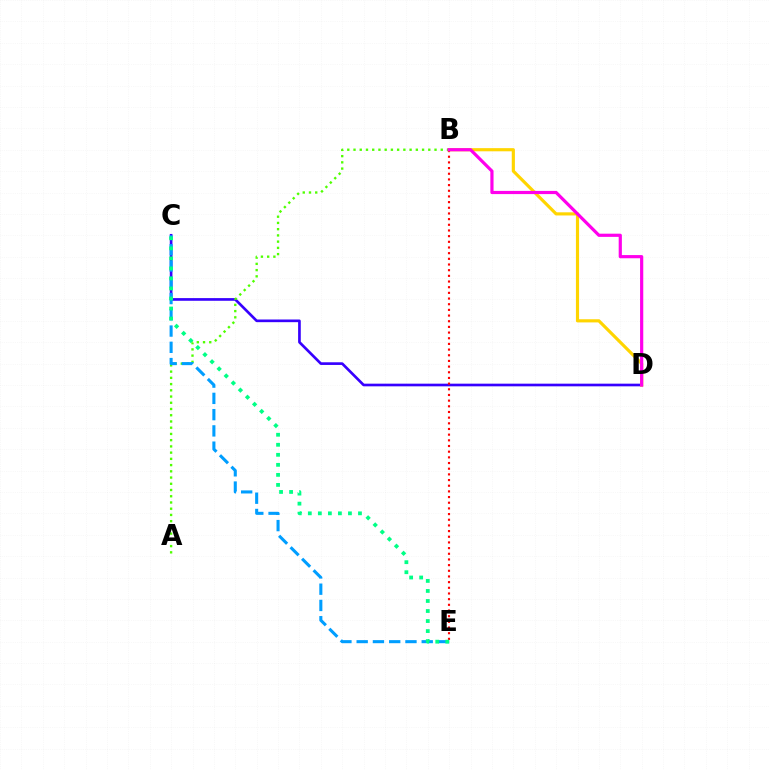{('C', 'D'): [{'color': '#3700ff', 'line_style': 'solid', 'thickness': 1.92}], ('B', 'E'): [{'color': '#ff0000', 'line_style': 'dotted', 'thickness': 1.54}], ('B', 'D'): [{'color': '#ffd500', 'line_style': 'solid', 'thickness': 2.27}, {'color': '#ff00ed', 'line_style': 'solid', 'thickness': 2.3}], ('A', 'B'): [{'color': '#4fff00', 'line_style': 'dotted', 'thickness': 1.69}], ('C', 'E'): [{'color': '#009eff', 'line_style': 'dashed', 'thickness': 2.21}, {'color': '#00ff86', 'line_style': 'dotted', 'thickness': 2.73}]}